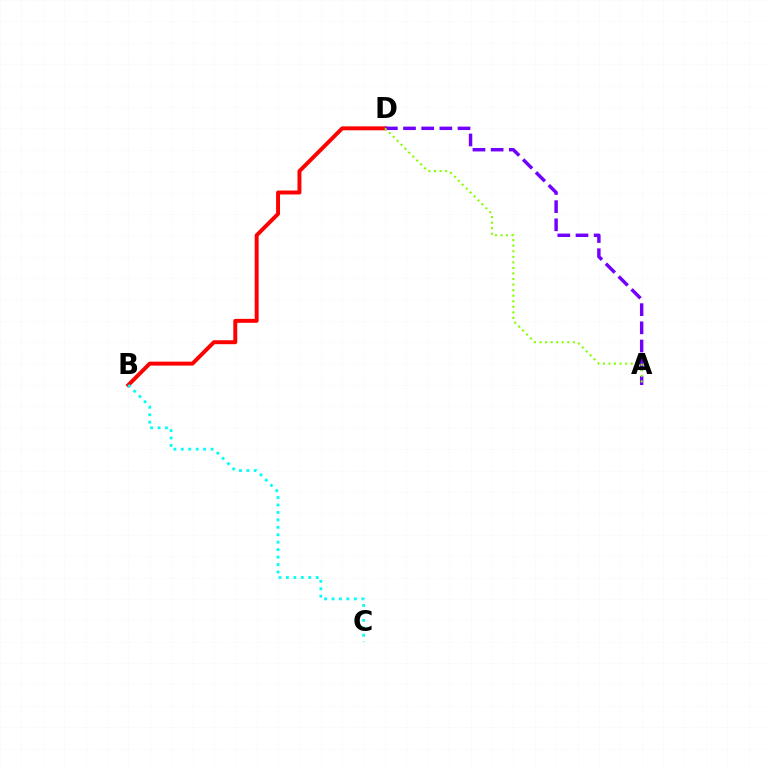{('B', 'D'): [{'color': '#ff0000', 'line_style': 'solid', 'thickness': 2.83}], ('A', 'D'): [{'color': '#7200ff', 'line_style': 'dashed', 'thickness': 2.47}, {'color': '#84ff00', 'line_style': 'dotted', 'thickness': 1.51}], ('B', 'C'): [{'color': '#00fff6', 'line_style': 'dotted', 'thickness': 2.02}]}